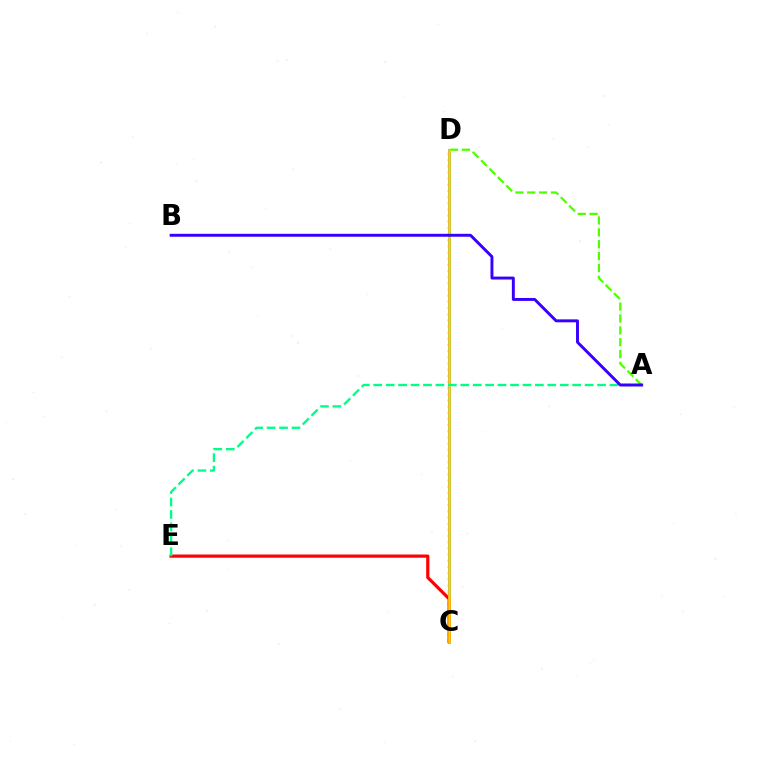{('C', 'D'): [{'color': '#009eff', 'line_style': 'solid', 'thickness': 2.11}, {'color': '#ff00ed', 'line_style': 'dotted', 'thickness': 1.67}, {'color': '#ffd500', 'line_style': 'solid', 'thickness': 1.86}], ('A', 'D'): [{'color': '#4fff00', 'line_style': 'dashed', 'thickness': 1.61}], ('C', 'E'): [{'color': '#ff0000', 'line_style': 'solid', 'thickness': 2.3}], ('A', 'E'): [{'color': '#00ff86', 'line_style': 'dashed', 'thickness': 1.69}], ('A', 'B'): [{'color': '#3700ff', 'line_style': 'solid', 'thickness': 2.11}]}